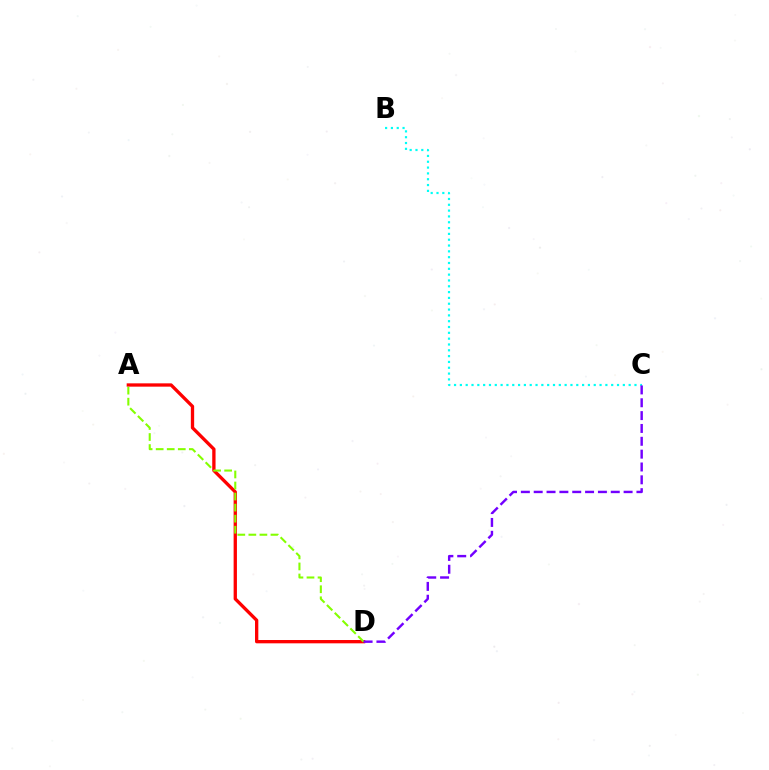{('A', 'D'): [{'color': '#ff0000', 'line_style': 'solid', 'thickness': 2.39}, {'color': '#84ff00', 'line_style': 'dashed', 'thickness': 1.5}], ('B', 'C'): [{'color': '#00fff6', 'line_style': 'dotted', 'thickness': 1.58}], ('C', 'D'): [{'color': '#7200ff', 'line_style': 'dashed', 'thickness': 1.74}]}